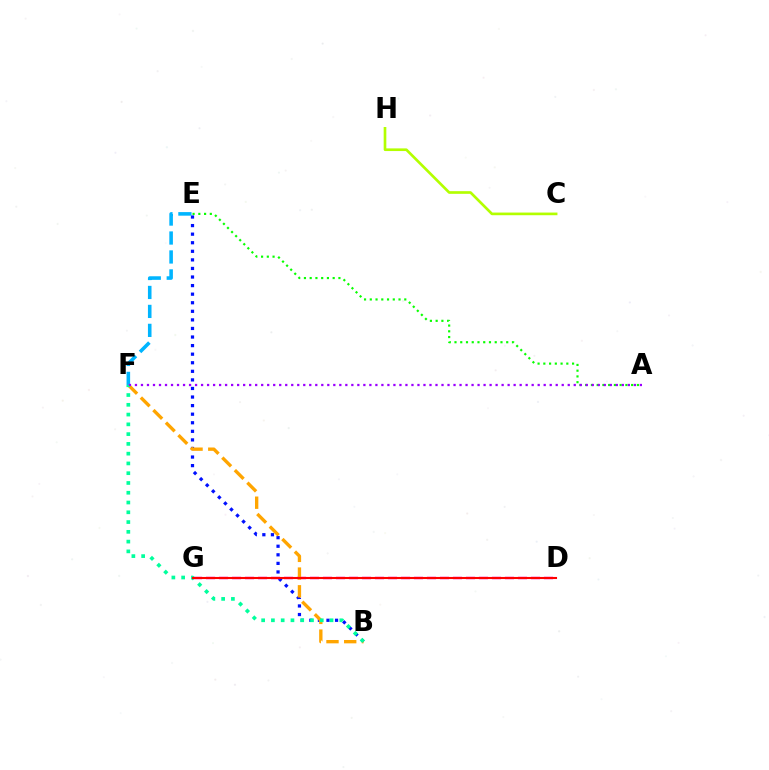{('B', 'E'): [{'color': '#0010ff', 'line_style': 'dotted', 'thickness': 2.33}], ('D', 'G'): [{'color': '#ff00bd', 'line_style': 'dashed', 'thickness': 1.77}, {'color': '#ff0000', 'line_style': 'solid', 'thickness': 1.5}], ('E', 'F'): [{'color': '#00b5ff', 'line_style': 'dashed', 'thickness': 2.58}], ('B', 'F'): [{'color': '#ffa500', 'line_style': 'dashed', 'thickness': 2.41}, {'color': '#00ff9d', 'line_style': 'dotted', 'thickness': 2.65}], ('A', 'E'): [{'color': '#08ff00', 'line_style': 'dotted', 'thickness': 1.56}], ('C', 'H'): [{'color': '#b3ff00', 'line_style': 'solid', 'thickness': 1.92}], ('A', 'F'): [{'color': '#9b00ff', 'line_style': 'dotted', 'thickness': 1.63}]}